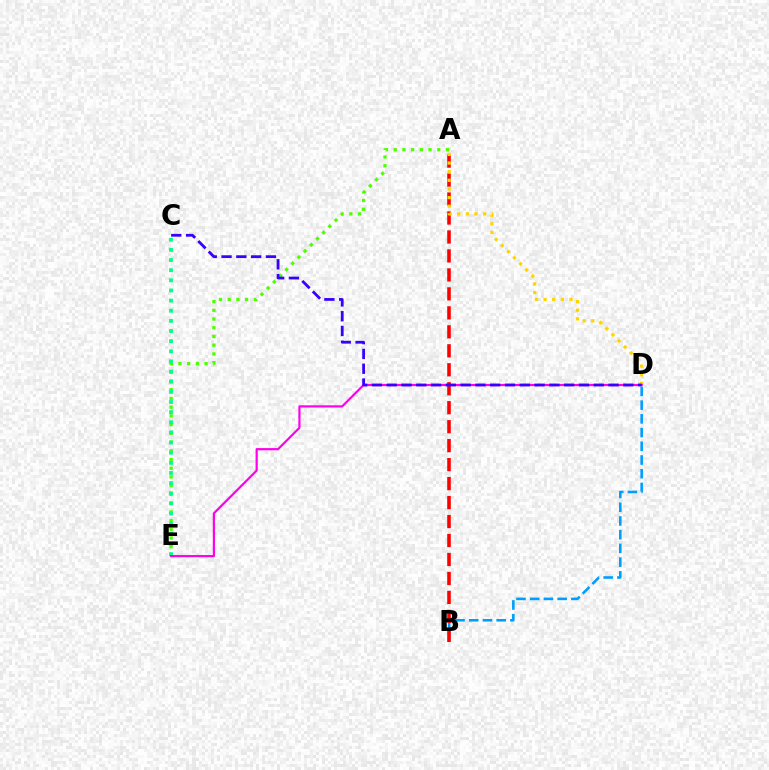{('A', 'E'): [{'color': '#4fff00', 'line_style': 'dotted', 'thickness': 2.37}], ('C', 'E'): [{'color': '#00ff86', 'line_style': 'dotted', 'thickness': 2.75}], ('B', 'D'): [{'color': '#009eff', 'line_style': 'dashed', 'thickness': 1.86}], ('A', 'B'): [{'color': '#ff0000', 'line_style': 'dashed', 'thickness': 2.58}], ('A', 'D'): [{'color': '#ffd500', 'line_style': 'dotted', 'thickness': 2.35}], ('D', 'E'): [{'color': '#ff00ed', 'line_style': 'solid', 'thickness': 1.57}], ('C', 'D'): [{'color': '#3700ff', 'line_style': 'dashed', 'thickness': 2.01}]}